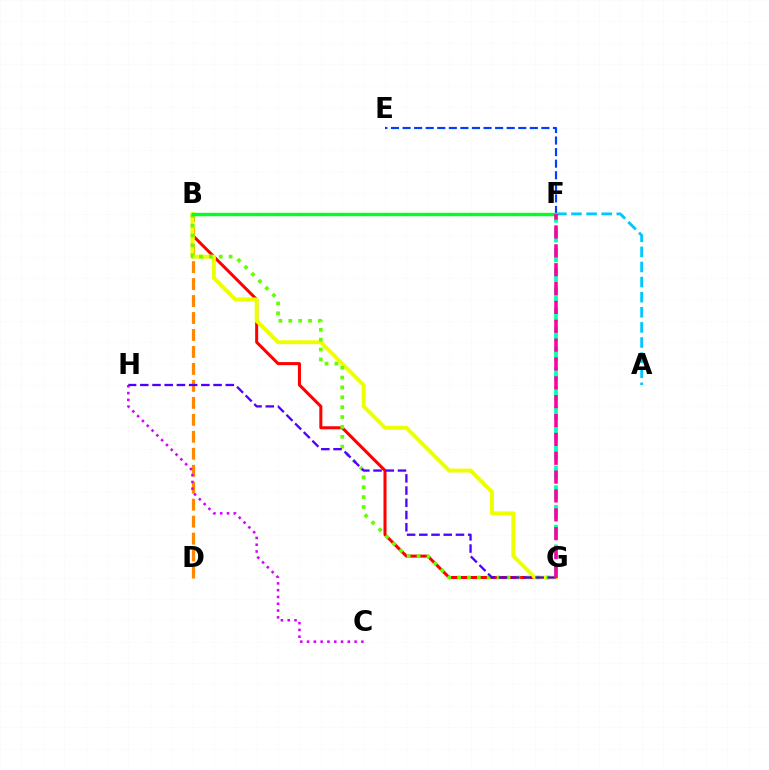{('B', 'G'): [{'color': '#ff0000', 'line_style': 'solid', 'thickness': 2.18}, {'color': '#eeff00', 'line_style': 'solid', 'thickness': 2.83}, {'color': '#66ff00', 'line_style': 'dotted', 'thickness': 2.68}], ('F', 'G'): [{'color': '#00ffaf', 'line_style': 'dashed', 'thickness': 2.68}, {'color': '#ff00a0', 'line_style': 'dashed', 'thickness': 2.56}], ('E', 'F'): [{'color': '#003fff', 'line_style': 'dashed', 'thickness': 1.57}], ('B', 'D'): [{'color': '#ff8800', 'line_style': 'dashed', 'thickness': 2.31}], ('C', 'H'): [{'color': '#d600ff', 'line_style': 'dotted', 'thickness': 1.85}], ('A', 'F'): [{'color': '#00c7ff', 'line_style': 'dashed', 'thickness': 2.05}], ('G', 'H'): [{'color': '#4f00ff', 'line_style': 'dashed', 'thickness': 1.66}], ('B', 'F'): [{'color': '#00ff27', 'line_style': 'solid', 'thickness': 2.45}]}